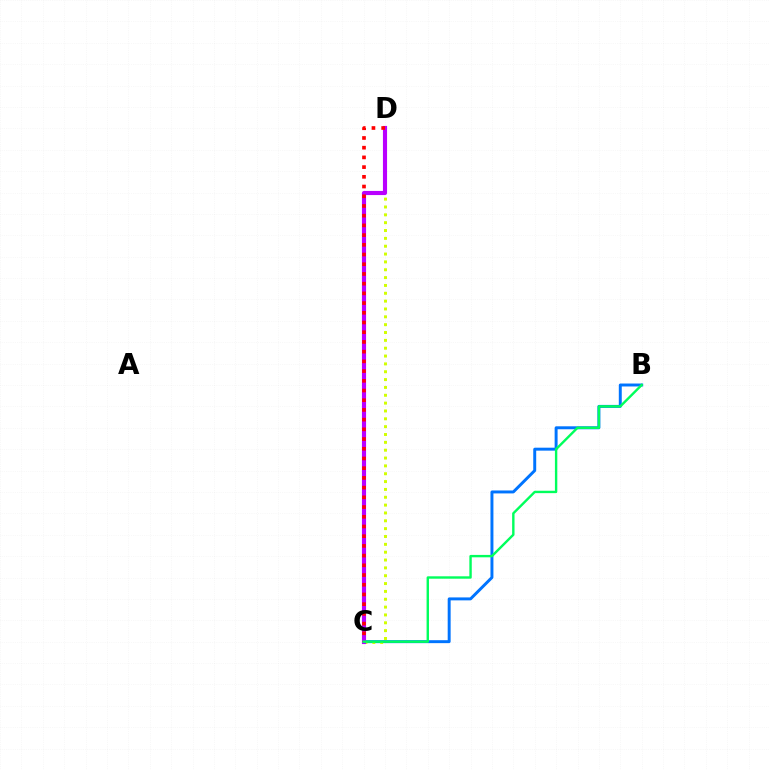{('B', 'C'): [{'color': '#0074ff', 'line_style': 'solid', 'thickness': 2.13}, {'color': '#00ff5c', 'line_style': 'solid', 'thickness': 1.73}], ('C', 'D'): [{'color': '#d1ff00', 'line_style': 'dotted', 'thickness': 2.13}, {'color': '#b900ff', 'line_style': 'solid', 'thickness': 2.97}, {'color': '#ff0000', 'line_style': 'dotted', 'thickness': 2.64}]}